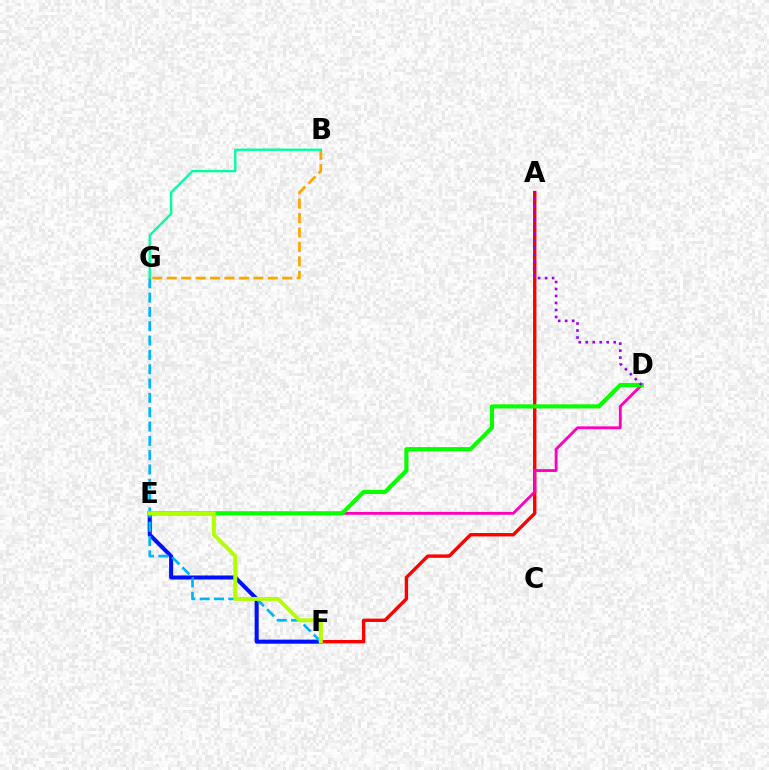{('E', 'F'): [{'color': '#0010ff', 'line_style': 'solid', 'thickness': 2.92}, {'color': '#b3ff00', 'line_style': 'solid', 'thickness': 2.83}], ('A', 'F'): [{'color': '#ff0000', 'line_style': 'solid', 'thickness': 2.43}], ('F', 'G'): [{'color': '#00b5ff', 'line_style': 'dashed', 'thickness': 1.95}], ('B', 'G'): [{'color': '#ffa500', 'line_style': 'dashed', 'thickness': 1.96}, {'color': '#00ff9d', 'line_style': 'solid', 'thickness': 1.69}], ('D', 'E'): [{'color': '#ff00bd', 'line_style': 'solid', 'thickness': 2.05}, {'color': '#08ff00', 'line_style': 'solid', 'thickness': 2.98}], ('A', 'D'): [{'color': '#9b00ff', 'line_style': 'dotted', 'thickness': 1.9}]}